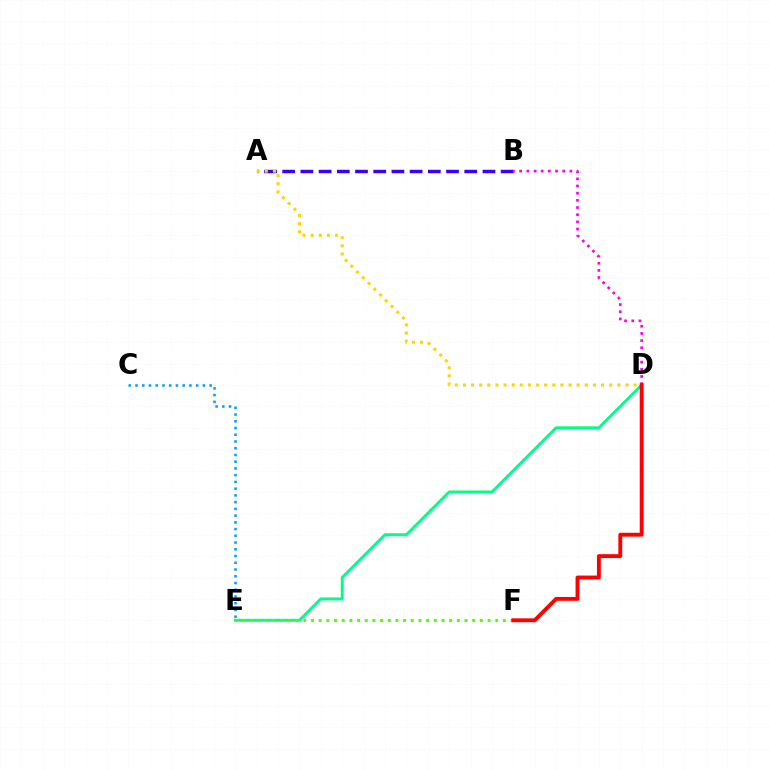{('A', 'B'): [{'color': '#3700ff', 'line_style': 'dashed', 'thickness': 2.47}], ('C', 'E'): [{'color': '#009eff', 'line_style': 'dotted', 'thickness': 1.83}], ('D', 'E'): [{'color': '#00ff86', 'line_style': 'solid', 'thickness': 2.11}], ('A', 'D'): [{'color': '#ffd500', 'line_style': 'dotted', 'thickness': 2.21}], ('B', 'D'): [{'color': '#ff00ed', 'line_style': 'dotted', 'thickness': 1.95}], ('E', 'F'): [{'color': '#4fff00', 'line_style': 'dotted', 'thickness': 2.09}], ('D', 'F'): [{'color': '#ff0000', 'line_style': 'solid', 'thickness': 2.79}]}